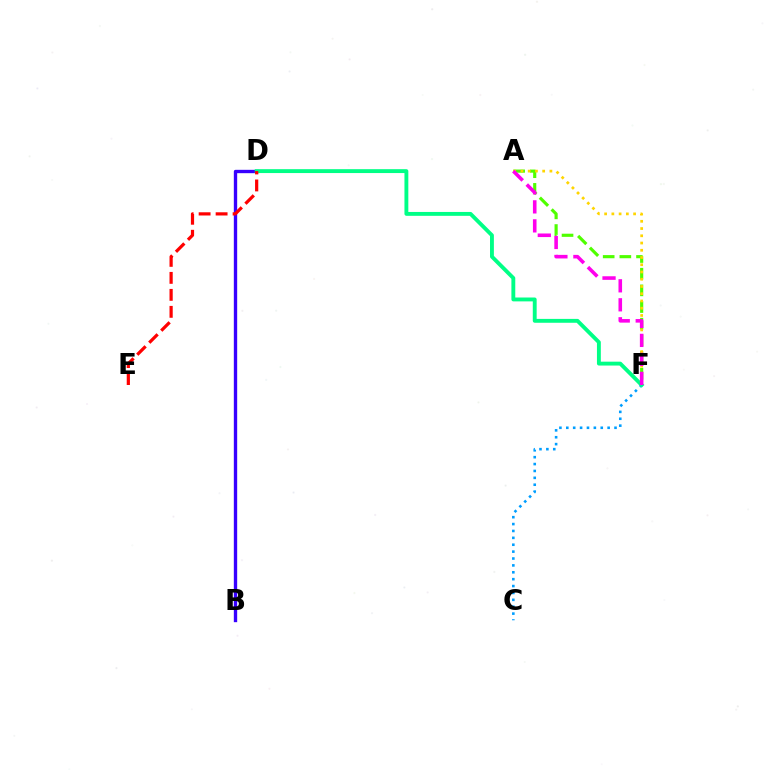{('B', 'D'): [{'color': '#3700ff', 'line_style': 'solid', 'thickness': 2.41}], ('A', 'F'): [{'color': '#4fff00', 'line_style': 'dashed', 'thickness': 2.26}, {'color': '#ffd500', 'line_style': 'dotted', 'thickness': 1.97}, {'color': '#ff00ed', 'line_style': 'dashed', 'thickness': 2.58}], ('C', 'F'): [{'color': '#009eff', 'line_style': 'dotted', 'thickness': 1.87}], ('D', 'F'): [{'color': '#00ff86', 'line_style': 'solid', 'thickness': 2.79}], ('D', 'E'): [{'color': '#ff0000', 'line_style': 'dashed', 'thickness': 2.31}]}